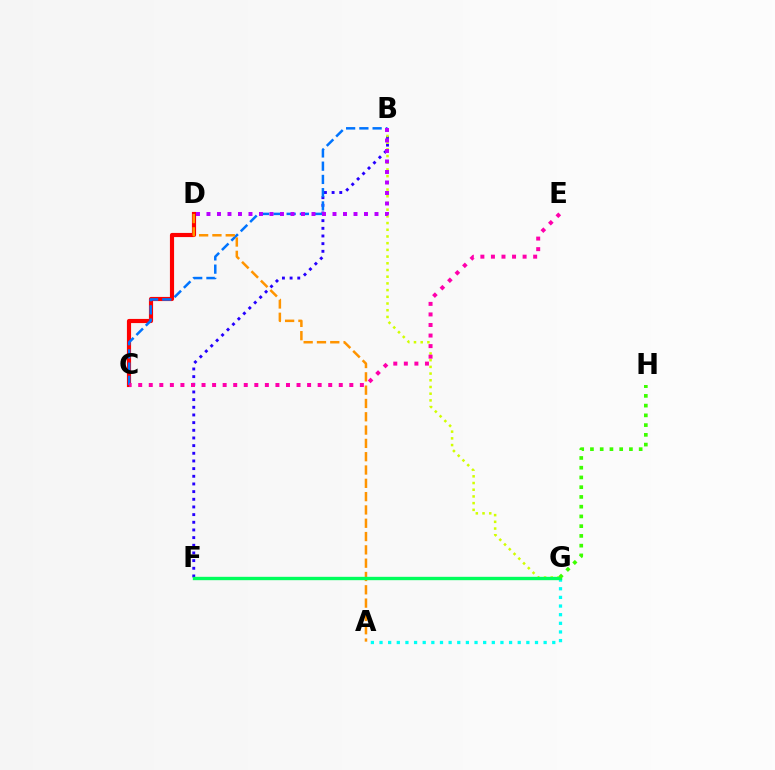{('C', 'D'): [{'color': '#ff0000', 'line_style': 'solid', 'thickness': 2.99}], ('B', 'F'): [{'color': '#2500ff', 'line_style': 'dotted', 'thickness': 2.08}], ('B', 'G'): [{'color': '#d1ff00', 'line_style': 'dotted', 'thickness': 1.82}], ('B', 'C'): [{'color': '#0074ff', 'line_style': 'dashed', 'thickness': 1.8}], ('A', 'G'): [{'color': '#00fff6', 'line_style': 'dotted', 'thickness': 2.35}], ('B', 'D'): [{'color': '#b900ff', 'line_style': 'dotted', 'thickness': 2.85}], ('A', 'D'): [{'color': '#ff9400', 'line_style': 'dashed', 'thickness': 1.81}], ('F', 'G'): [{'color': '#00ff5c', 'line_style': 'solid', 'thickness': 2.43}], ('C', 'E'): [{'color': '#ff00ac', 'line_style': 'dotted', 'thickness': 2.87}], ('G', 'H'): [{'color': '#3dff00', 'line_style': 'dotted', 'thickness': 2.65}]}